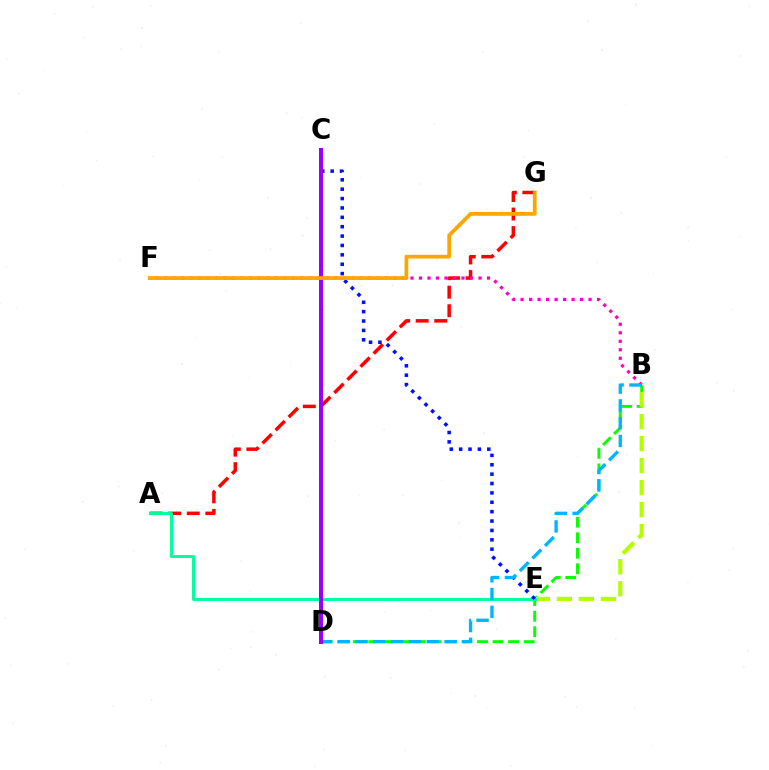{('A', 'G'): [{'color': '#ff0000', 'line_style': 'dashed', 'thickness': 2.52}], ('B', 'D'): [{'color': '#08ff00', 'line_style': 'dashed', 'thickness': 2.11}, {'color': '#00b5ff', 'line_style': 'dashed', 'thickness': 2.42}], ('B', 'E'): [{'color': '#b3ff00', 'line_style': 'dashed', 'thickness': 2.99}], ('A', 'E'): [{'color': '#00ff9d', 'line_style': 'solid', 'thickness': 2.11}], ('C', 'E'): [{'color': '#0010ff', 'line_style': 'dotted', 'thickness': 2.55}], ('B', 'F'): [{'color': '#ff00bd', 'line_style': 'dotted', 'thickness': 2.31}], ('C', 'D'): [{'color': '#9b00ff', 'line_style': 'solid', 'thickness': 2.88}], ('F', 'G'): [{'color': '#ffa500', 'line_style': 'solid', 'thickness': 2.69}]}